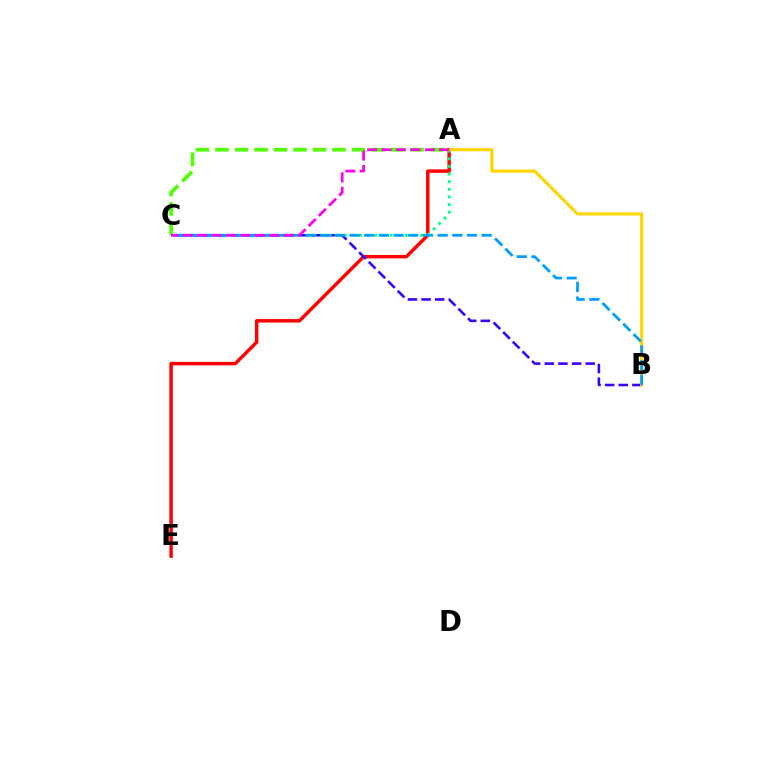{('A', 'E'): [{'color': '#ff0000', 'line_style': 'solid', 'thickness': 2.48}], ('A', 'C'): [{'color': '#4fff00', 'line_style': 'dashed', 'thickness': 2.65}, {'color': '#00ff86', 'line_style': 'dotted', 'thickness': 2.07}, {'color': '#ff00ed', 'line_style': 'dashed', 'thickness': 1.96}], ('B', 'C'): [{'color': '#3700ff', 'line_style': 'dashed', 'thickness': 1.85}, {'color': '#009eff', 'line_style': 'dashed', 'thickness': 1.99}], ('A', 'B'): [{'color': '#ffd500', 'line_style': 'solid', 'thickness': 2.23}]}